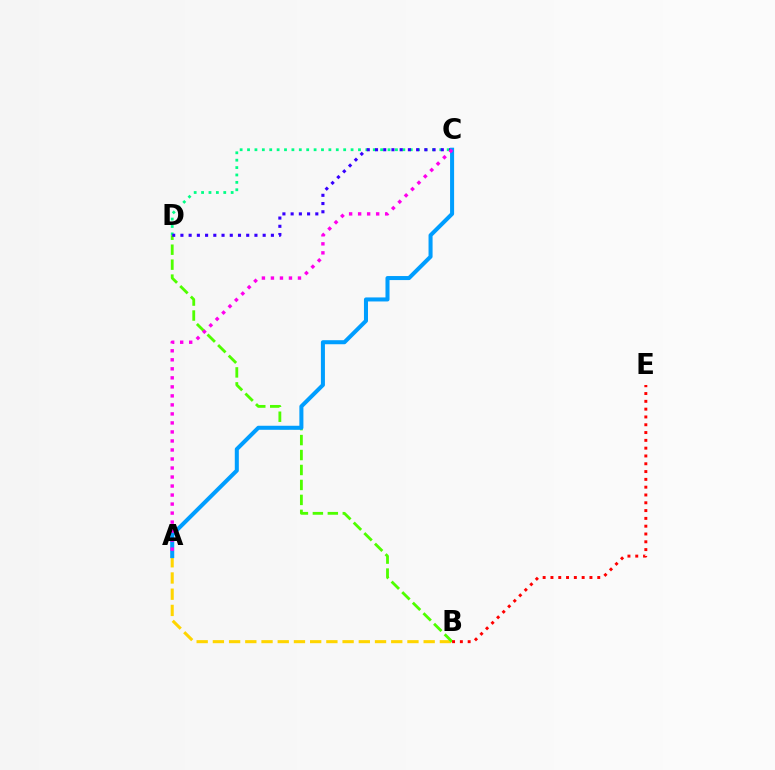{('C', 'D'): [{'color': '#00ff86', 'line_style': 'dotted', 'thickness': 2.01}, {'color': '#3700ff', 'line_style': 'dotted', 'thickness': 2.23}], ('A', 'B'): [{'color': '#ffd500', 'line_style': 'dashed', 'thickness': 2.2}], ('B', 'D'): [{'color': '#4fff00', 'line_style': 'dashed', 'thickness': 2.03}], ('A', 'C'): [{'color': '#009eff', 'line_style': 'solid', 'thickness': 2.91}, {'color': '#ff00ed', 'line_style': 'dotted', 'thickness': 2.45}], ('B', 'E'): [{'color': '#ff0000', 'line_style': 'dotted', 'thickness': 2.12}]}